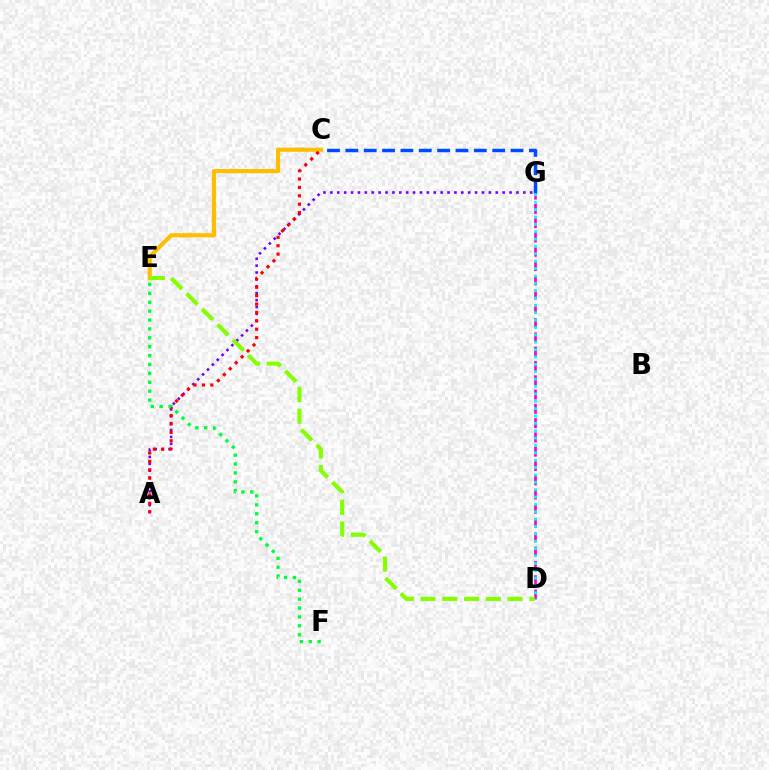{('A', 'G'): [{'color': '#7200ff', 'line_style': 'dotted', 'thickness': 1.87}], ('C', 'G'): [{'color': '#004bff', 'line_style': 'dashed', 'thickness': 2.49}], ('D', 'G'): [{'color': '#ff00cf', 'line_style': 'dashed', 'thickness': 1.94}, {'color': '#00fff6', 'line_style': 'dotted', 'thickness': 2.0}], ('C', 'E'): [{'color': '#ffbd00', 'line_style': 'solid', 'thickness': 2.97}], ('A', 'C'): [{'color': '#ff0000', 'line_style': 'dotted', 'thickness': 2.28}], ('E', 'F'): [{'color': '#00ff39', 'line_style': 'dotted', 'thickness': 2.42}], ('D', 'E'): [{'color': '#84ff00', 'line_style': 'dashed', 'thickness': 2.96}]}